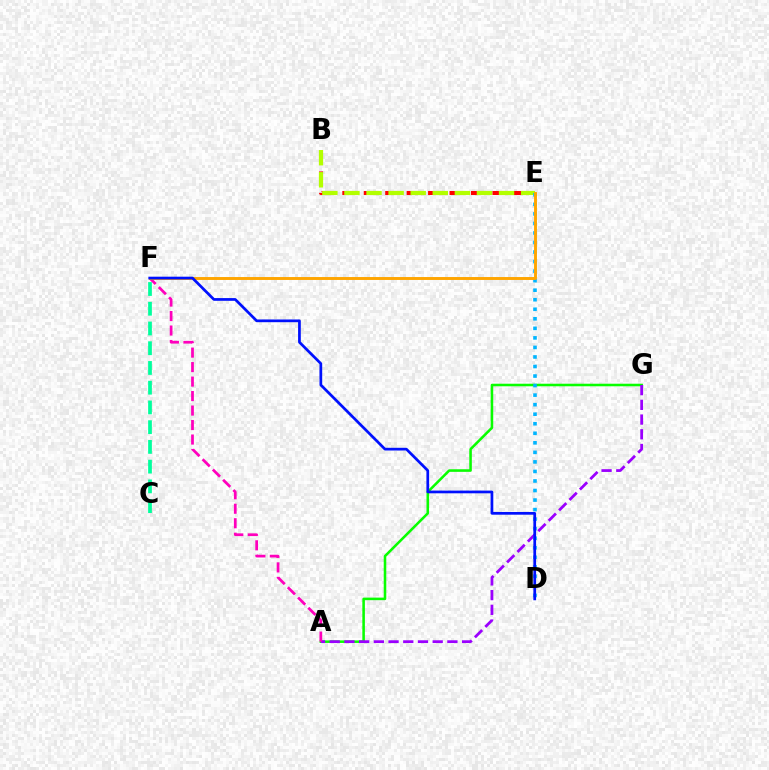{('A', 'G'): [{'color': '#08ff00', 'line_style': 'solid', 'thickness': 1.84}, {'color': '#9b00ff', 'line_style': 'dashed', 'thickness': 2.0}], ('A', 'F'): [{'color': '#ff00bd', 'line_style': 'dashed', 'thickness': 1.97}], ('B', 'E'): [{'color': '#ff0000', 'line_style': 'dashed', 'thickness': 2.91}, {'color': '#b3ff00', 'line_style': 'dashed', 'thickness': 3.0}], ('C', 'F'): [{'color': '#00ff9d', 'line_style': 'dashed', 'thickness': 2.68}], ('D', 'E'): [{'color': '#00b5ff', 'line_style': 'dotted', 'thickness': 2.59}], ('E', 'F'): [{'color': '#ffa500', 'line_style': 'solid', 'thickness': 2.11}], ('D', 'F'): [{'color': '#0010ff', 'line_style': 'solid', 'thickness': 1.96}]}